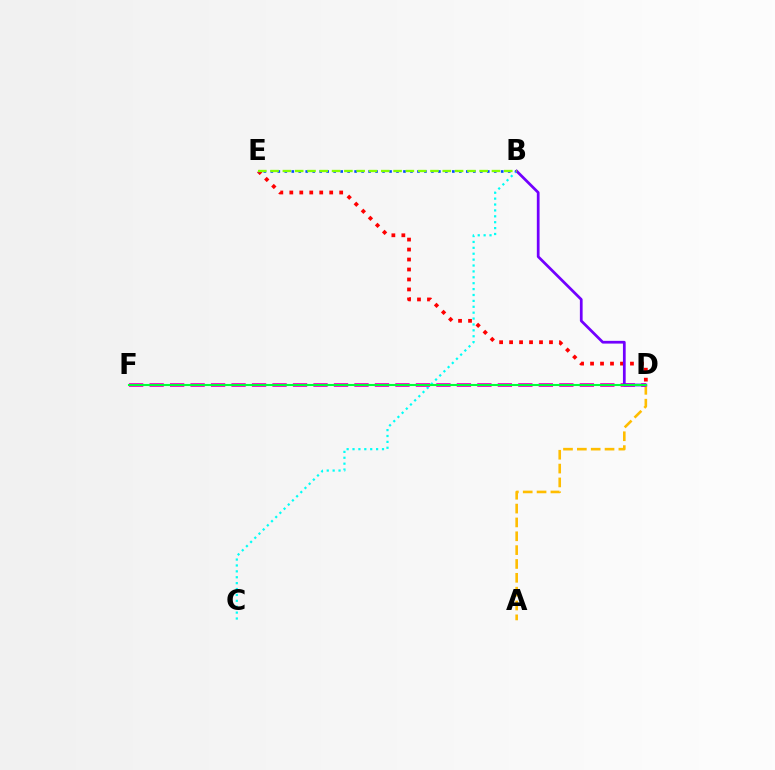{('D', 'E'): [{'color': '#ff0000', 'line_style': 'dotted', 'thickness': 2.71}], ('B', 'E'): [{'color': '#004bff', 'line_style': 'dotted', 'thickness': 1.9}, {'color': '#84ff00', 'line_style': 'dashed', 'thickness': 1.67}], ('B', 'C'): [{'color': '#00fff6', 'line_style': 'dotted', 'thickness': 1.6}], ('A', 'D'): [{'color': '#ffbd00', 'line_style': 'dashed', 'thickness': 1.88}], ('D', 'F'): [{'color': '#ff00cf', 'line_style': 'dashed', 'thickness': 2.78}, {'color': '#00ff39', 'line_style': 'solid', 'thickness': 1.5}], ('B', 'D'): [{'color': '#7200ff', 'line_style': 'solid', 'thickness': 1.97}]}